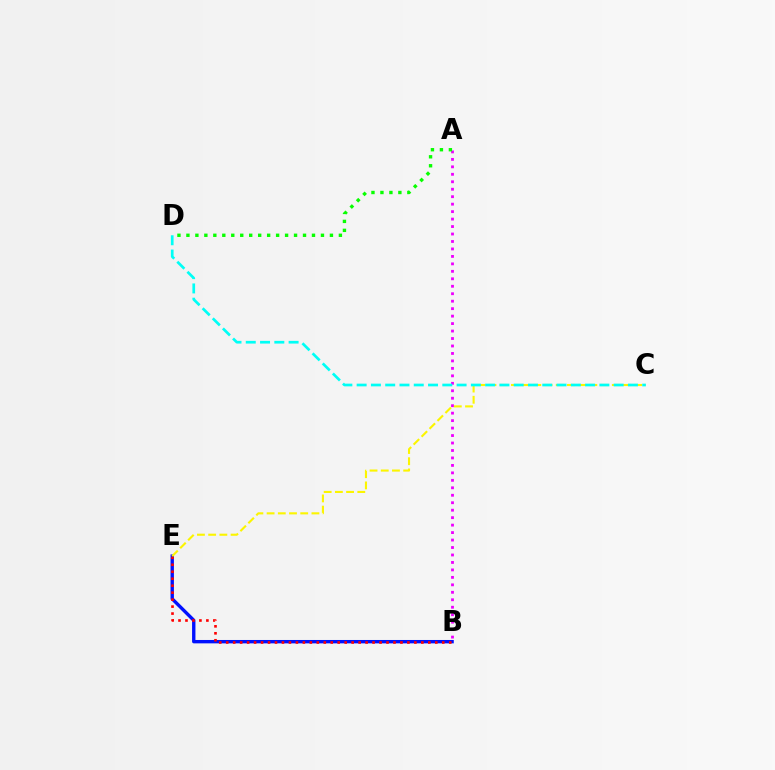{('B', 'E'): [{'color': '#0010ff', 'line_style': 'solid', 'thickness': 2.43}, {'color': '#ff0000', 'line_style': 'dotted', 'thickness': 1.89}], ('A', 'B'): [{'color': '#ee00ff', 'line_style': 'dotted', 'thickness': 2.03}], ('C', 'E'): [{'color': '#fcf500', 'line_style': 'dashed', 'thickness': 1.52}], ('C', 'D'): [{'color': '#00fff6', 'line_style': 'dashed', 'thickness': 1.94}], ('A', 'D'): [{'color': '#08ff00', 'line_style': 'dotted', 'thickness': 2.44}]}